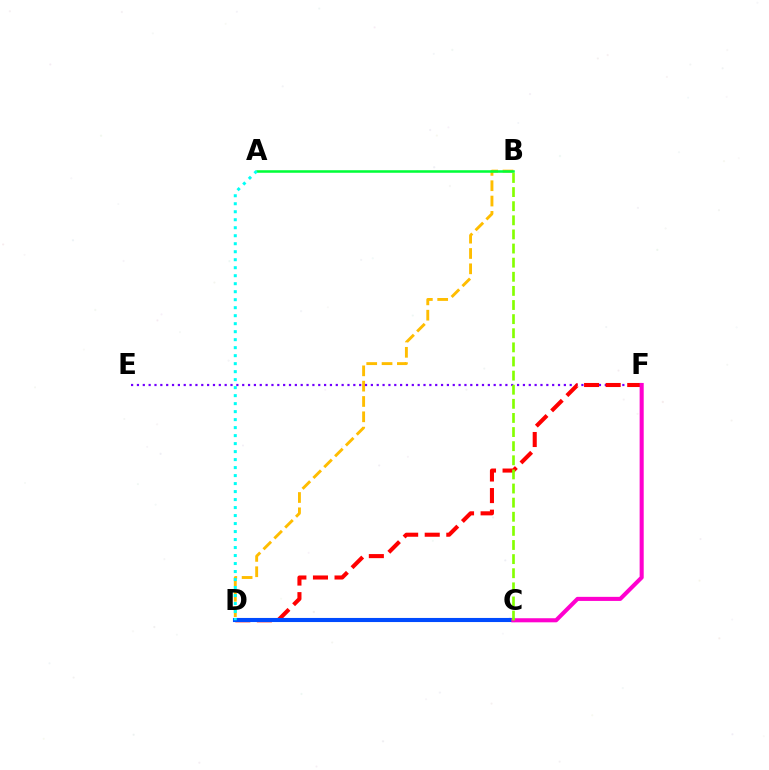{('B', 'D'): [{'color': '#ffbd00', 'line_style': 'dashed', 'thickness': 2.08}], ('E', 'F'): [{'color': '#7200ff', 'line_style': 'dotted', 'thickness': 1.59}], ('D', 'F'): [{'color': '#ff0000', 'line_style': 'dashed', 'thickness': 2.93}], ('C', 'D'): [{'color': '#004bff', 'line_style': 'solid', 'thickness': 2.95}], ('C', 'F'): [{'color': '#ff00cf', 'line_style': 'solid', 'thickness': 2.94}], ('A', 'B'): [{'color': '#00ff39', 'line_style': 'solid', 'thickness': 1.83}], ('B', 'C'): [{'color': '#84ff00', 'line_style': 'dashed', 'thickness': 1.92}], ('A', 'D'): [{'color': '#00fff6', 'line_style': 'dotted', 'thickness': 2.17}]}